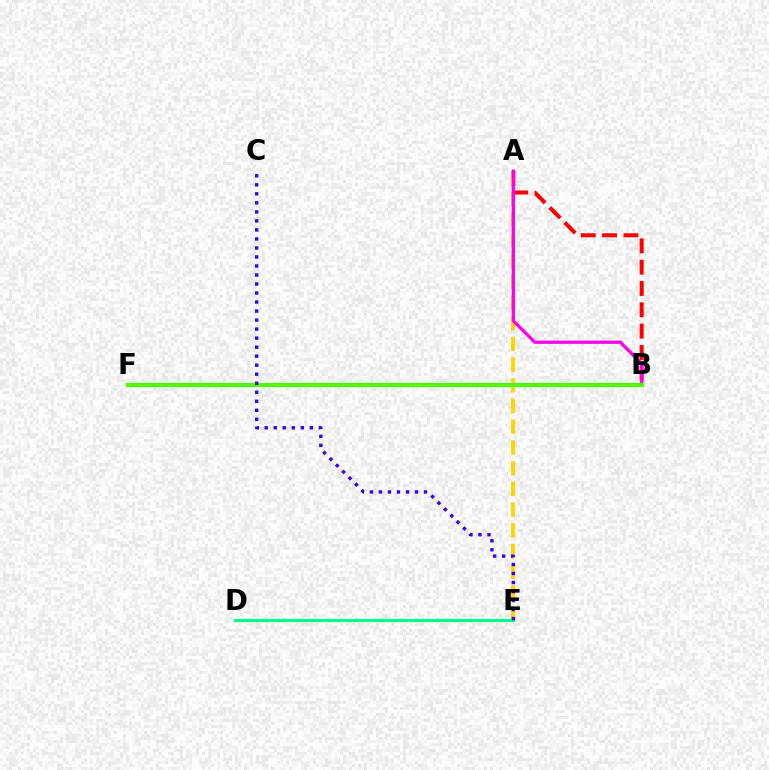{('A', 'B'): [{'color': '#ff0000', 'line_style': 'dashed', 'thickness': 2.9}, {'color': '#ff00ed', 'line_style': 'solid', 'thickness': 2.35}], ('D', 'E'): [{'color': '#00ff86', 'line_style': 'solid', 'thickness': 2.2}], ('A', 'E'): [{'color': '#ffd500', 'line_style': 'dashed', 'thickness': 2.81}], ('B', 'F'): [{'color': '#009eff', 'line_style': 'dashed', 'thickness': 2.62}, {'color': '#4fff00', 'line_style': 'solid', 'thickness': 2.95}], ('C', 'E'): [{'color': '#3700ff', 'line_style': 'dotted', 'thickness': 2.45}]}